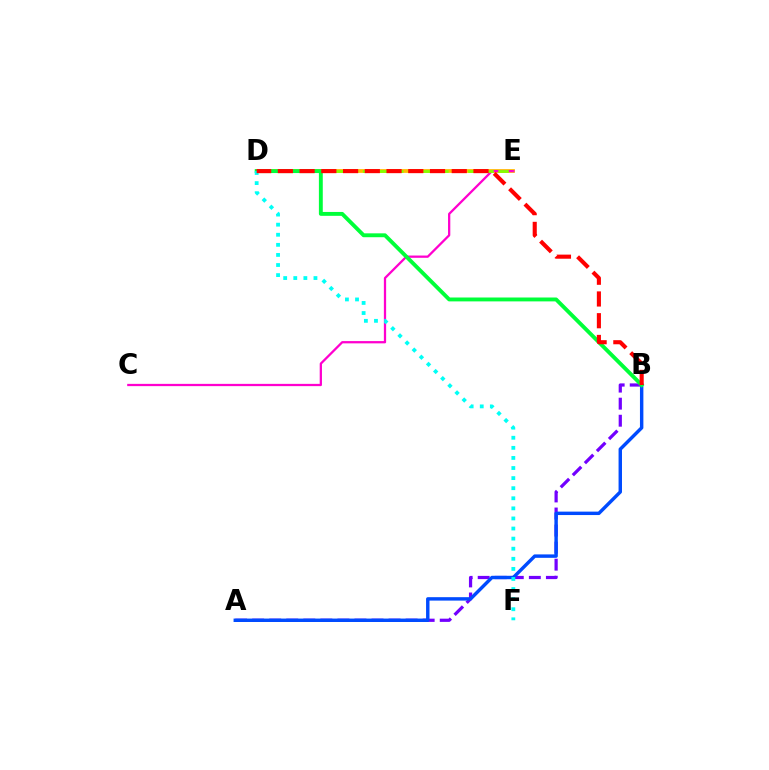{('D', 'E'): [{'color': '#ffbd00', 'line_style': 'solid', 'thickness': 2.71}, {'color': '#84ff00', 'line_style': 'dashed', 'thickness': 2.04}], ('C', 'E'): [{'color': '#ff00cf', 'line_style': 'solid', 'thickness': 1.63}], ('A', 'B'): [{'color': '#7200ff', 'line_style': 'dashed', 'thickness': 2.32}, {'color': '#004bff', 'line_style': 'solid', 'thickness': 2.47}], ('B', 'D'): [{'color': '#00ff39', 'line_style': 'solid', 'thickness': 2.8}, {'color': '#ff0000', 'line_style': 'dashed', 'thickness': 2.95}], ('D', 'F'): [{'color': '#00fff6', 'line_style': 'dotted', 'thickness': 2.74}]}